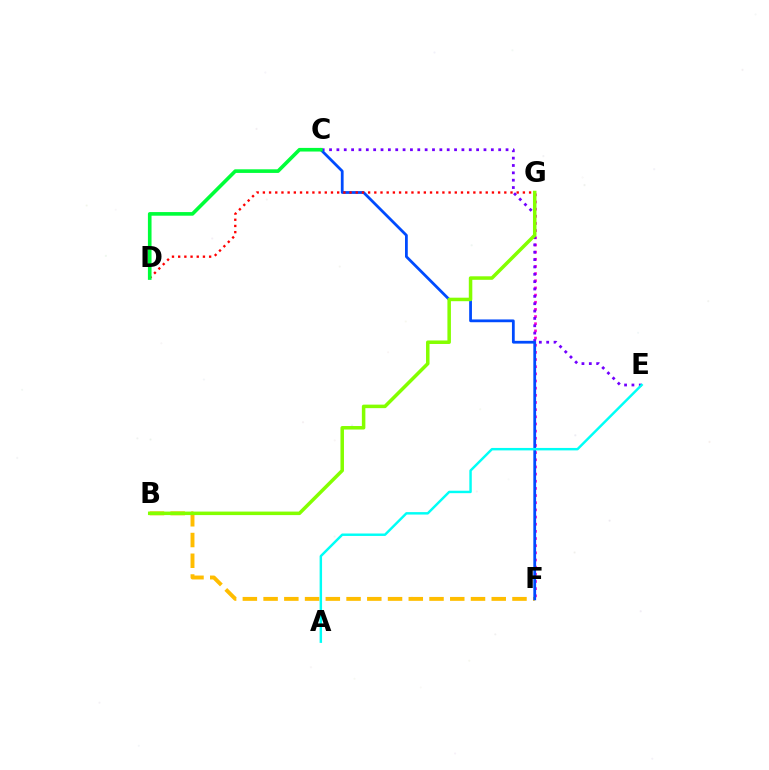{('F', 'G'): [{'color': '#ff00cf', 'line_style': 'dotted', 'thickness': 1.95}], ('B', 'F'): [{'color': '#ffbd00', 'line_style': 'dashed', 'thickness': 2.82}], ('C', 'E'): [{'color': '#7200ff', 'line_style': 'dotted', 'thickness': 2.0}], ('C', 'F'): [{'color': '#004bff', 'line_style': 'solid', 'thickness': 2.0}], ('D', 'G'): [{'color': '#ff0000', 'line_style': 'dotted', 'thickness': 1.68}], ('B', 'G'): [{'color': '#84ff00', 'line_style': 'solid', 'thickness': 2.53}], ('A', 'E'): [{'color': '#00fff6', 'line_style': 'solid', 'thickness': 1.76}], ('C', 'D'): [{'color': '#00ff39', 'line_style': 'solid', 'thickness': 2.61}]}